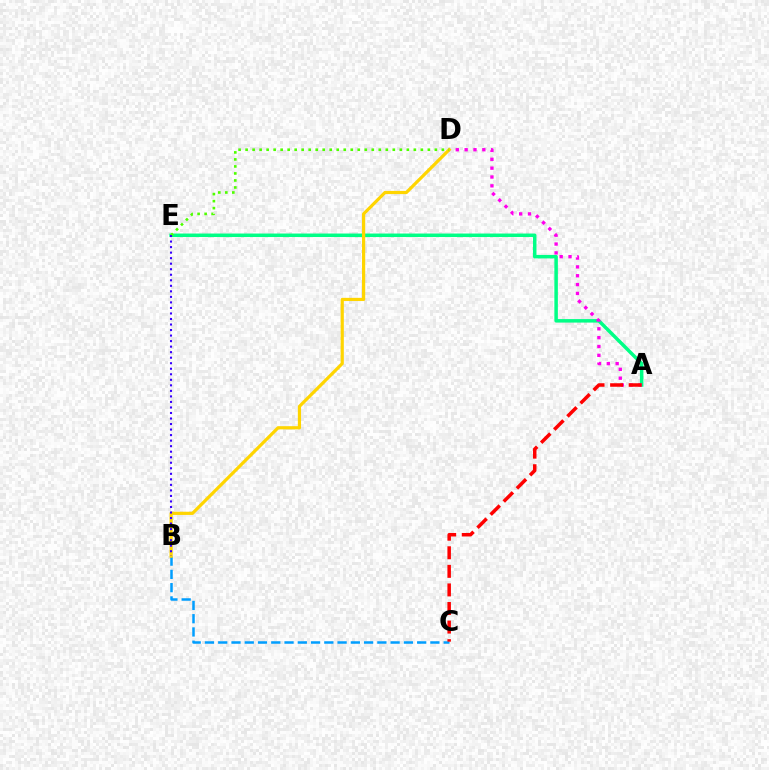{('A', 'E'): [{'color': '#00ff86', 'line_style': 'solid', 'thickness': 2.52}], ('B', 'C'): [{'color': '#009eff', 'line_style': 'dashed', 'thickness': 1.8}], ('A', 'D'): [{'color': '#ff00ed', 'line_style': 'dotted', 'thickness': 2.4}], ('B', 'D'): [{'color': '#ffd500', 'line_style': 'solid', 'thickness': 2.3}], ('A', 'C'): [{'color': '#ff0000', 'line_style': 'dashed', 'thickness': 2.52}], ('D', 'E'): [{'color': '#4fff00', 'line_style': 'dotted', 'thickness': 1.9}], ('B', 'E'): [{'color': '#3700ff', 'line_style': 'dotted', 'thickness': 1.5}]}